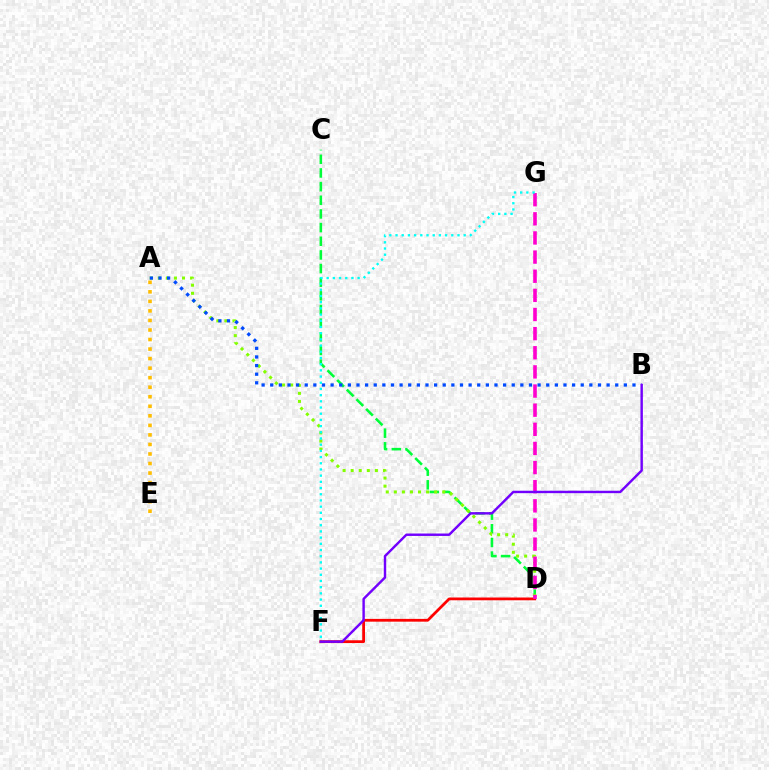{('C', 'D'): [{'color': '#00ff39', 'line_style': 'dashed', 'thickness': 1.86}], ('D', 'F'): [{'color': '#ff0000', 'line_style': 'solid', 'thickness': 2.0}], ('A', 'D'): [{'color': '#84ff00', 'line_style': 'dotted', 'thickness': 2.19}], ('A', 'E'): [{'color': '#ffbd00', 'line_style': 'dotted', 'thickness': 2.59}], ('D', 'G'): [{'color': '#ff00cf', 'line_style': 'dashed', 'thickness': 2.6}], ('A', 'B'): [{'color': '#004bff', 'line_style': 'dotted', 'thickness': 2.34}], ('F', 'G'): [{'color': '#00fff6', 'line_style': 'dotted', 'thickness': 1.68}], ('B', 'F'): [{'color': '#7200ff', 'line_style': 'solid', 'thickness': 1.75}]}